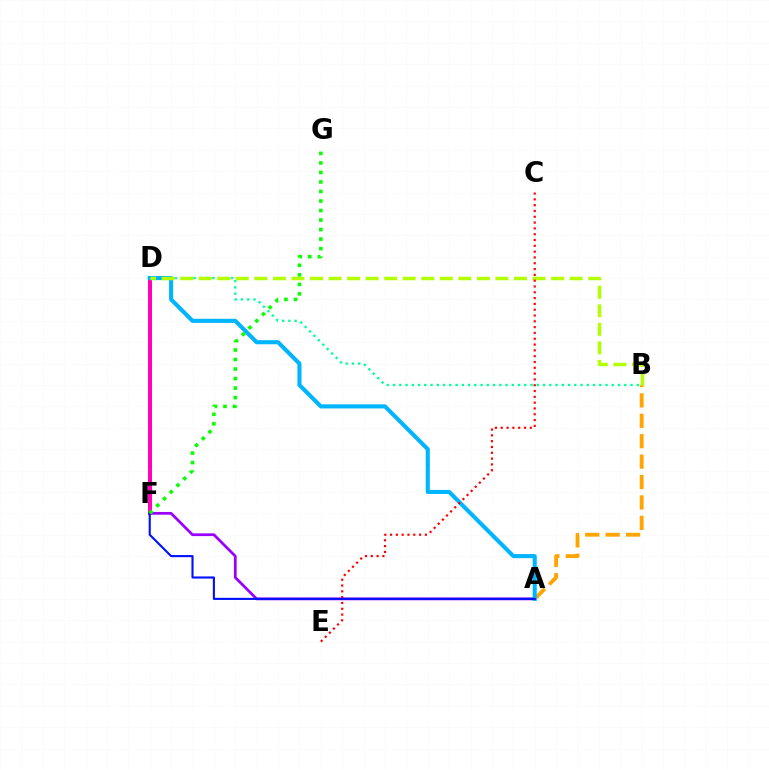{('B', 'D'): [{'color': '#00ff9d', 'line_style': 'dotted', 'thickness': 1.7}, {'color': '#b3ff00', 'line_style': 'dashed', 'thickness': 2.52}], ('D', 'F'): [{'color': '#ff00bd', 'line_style': 'solid', 'thickness': 2.86}], ('A', 'B'): [{'color': '#ffa500', 'line_style': 'dashed', 'thickness': 2.77}], ('A', 'F'): [{'color': '#9b00ff', 'line_style': 'solid', 'thickness': 1.98}, {'color': '#0010ff', 'line_style': 'solid', 'thickness': 1.52}], ('A', 'D'): [{'color': '#00b5ff', 'line_style': 'solid', 'thickness': 2.95}], ('C', 'E'): [{'color': '#ff0000', 'line_style': 'dotted', 'thickness': 1.58}], ('F', 'G'): [{'color': '#08ff00', 'line_style': 'dotted', 'thickness': 2.59}]}